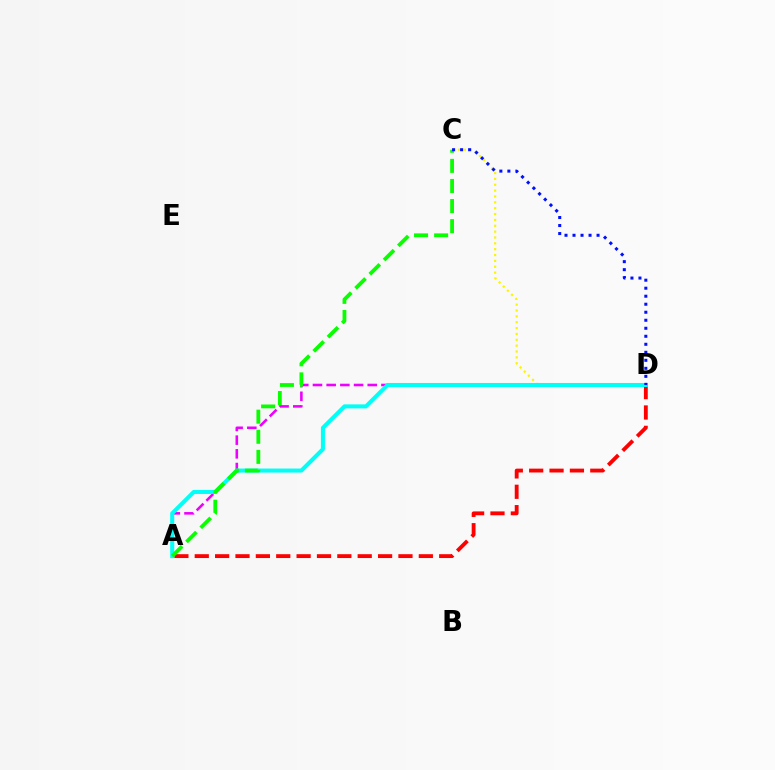{('A', 'D'): [{'color': '#ee00ff', 'line_style': 'dashed', 'thickness': 1.86}, {'color': '#ff0000', 'line_style': 'dashed', 'thickness': 2.77}, {'color': '#00fff6', 'line_style': 'solid', 'thickness': 2.91}], ('C', 'D'): [{'color': '#fcf500', 'line_style': 'dotted', 'thickness': 1.59}, {'color': '#0010ff', 'line_style': 'dotted', 'thickness': 2.18}], ('A', 'C'): [{'color': '#08ff00', 'line_style': 'dashed', 'thickness': 2.73}]}